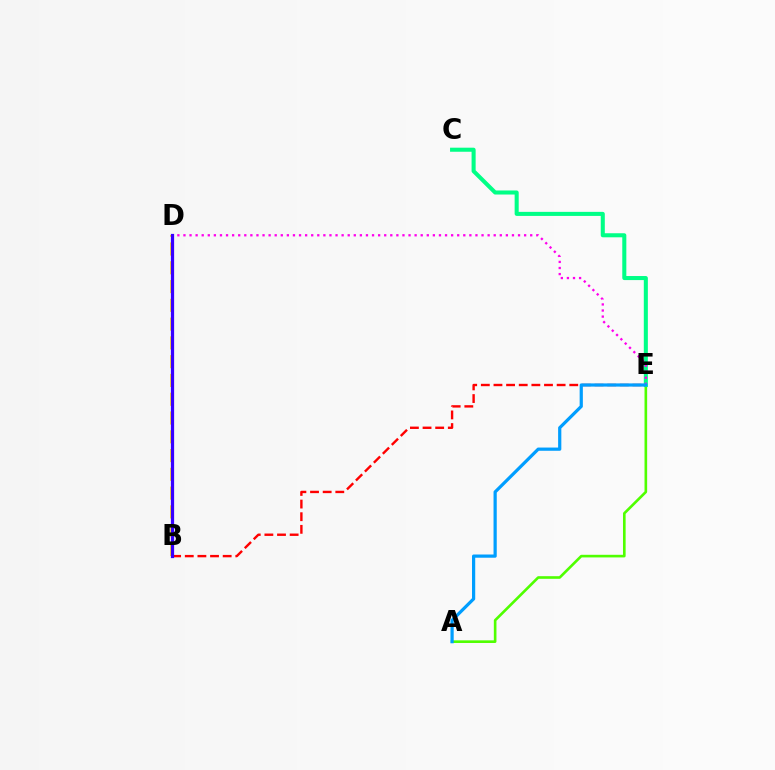{('B', 'E'): [{'color': '#ff0000', 'line_style': 'dashed', 'thickness': 1.72}], ('B', 'D'): [{'color': '#ffd500', 'line_style': 'dashed', 'thickness': 2.55}, {'color': '#3700ff', 'line_style': 'solid', 'thickness': 2.33}], ('A', 'E'): [{'color': '#4fff00', 'line_style': 'solid', 'thickness': 1.89}, {'color': '#009eff', 'line_style': 'solid', 'thickness': 2.31}], ('C', 'E'): [{'color': '#00ff86', 'line_style': 'solid', 'thickness': 2.92}], ('D', 'E'): [{'color': '#ff00ed', 'line_style': 'dotted', 'thickness': 1.65}]}